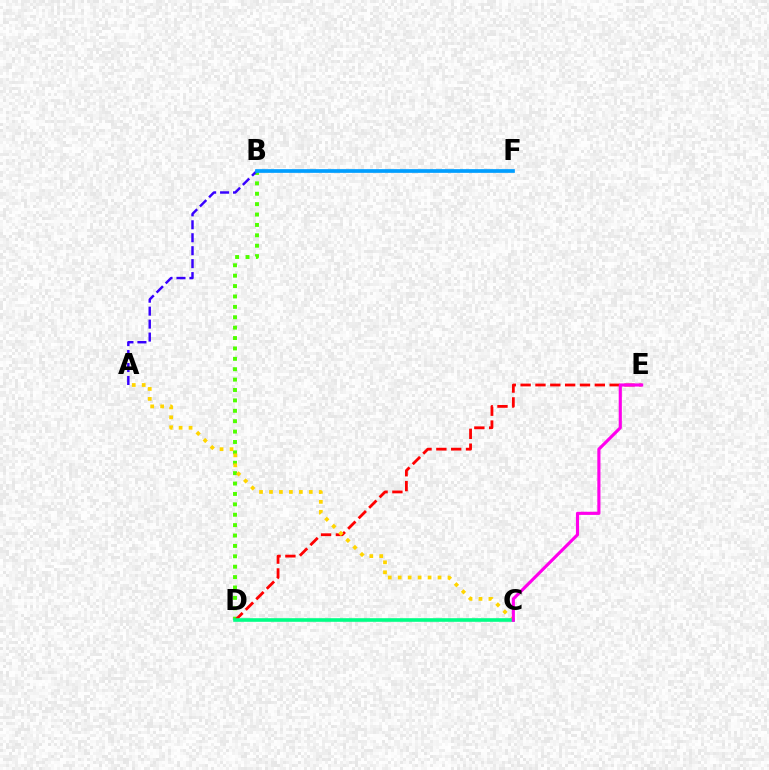{('B', 'D'): [{'color': '#4fff00', 'line_style': 'dotted', 'thickness': 2.82}], ('D', 'E'): [{'color': '#ff0000', 'line_style': 'dashed', 'thickness': 2.02}], ('A', 'B'): [{'color': '#3700ff', 'line_style': 'dashed', 'thickness': 1.76}], ('A', 'C'): [{'color': '#ffd500', 'line_style': 'dotted', 'thickness': 2.71}], ('C', 'D'): [{'color': '#00ff86', 'line_style': 'solid', 'thickness': 2.6}], ('C', 'E'): [{'color': '#ff00ed', 'line_style': 'solid', 'thickness': 2.26}], ('B', 'F'): [{'color': '#009eff', 'line_style': 'solid', 'thickness': 2.66}]}